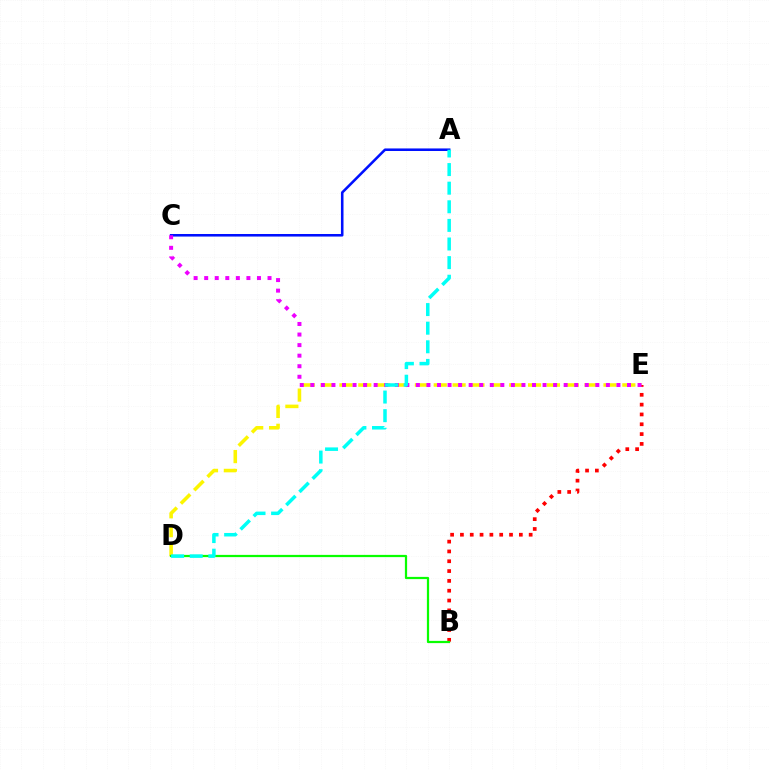{('D', 'E'): [{'color': '#fcf500', 'line_style': 'dashed', 'thickness': 2.56}], ('A', 'C'): [{'color': '#0010ff', 'line_style': 'solid', 'thickness': 1.84}], ('B', 'E'): [{'color': '#ff0000', 'line_style': 'dotted', 'thickness': 2.67}], ('B', 'D'): [{'color': '#08ff00', 'line_style': 'solid', 'thickness': 1.6}], ('C', 'E'): [{'color': '#ee00ff', 'line_style': 'dotted', 'thickness': 2.87}], ('A', 'D'): [{'color': '#00fff6', 'line_style': 'dashed', 'thickness': 2.53}]}